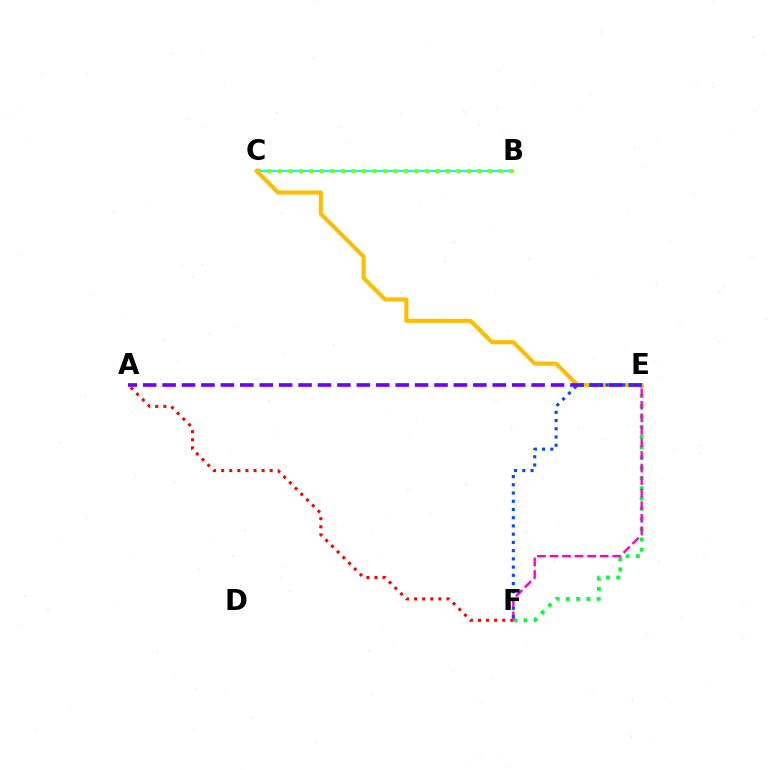{('B', 'C'): [{'color': '#00fff6', 'line_style': 'solid', 'thickness': 1.56}, {'color': '#84ff00', 'line_style': 'dotted', 'thickness': 2.85}], ('A', 'F'): [{'color': '#ff0000', 'line_style': 'dotted', 'thickness': 2.2}], ('E', 'F'): [{'color': '#00ff39', 'line_style': 'dotted', 'thickness': 2.78}, {'color': '#ff00cf', 'line_style': 'dashed', 'thickness': 1.71}, {'color': '#004bff', 'line_style': 'dotted', 'thickness': 2.24}], ('C', 'E'): [{'color': '#ffbd00', 'line_style': 'solid', 'thickness': 2.96}], ('A', 'E'): [{'color': '#7200ff', 'line_style': 'dashed', 'thickness': 2.64}]}